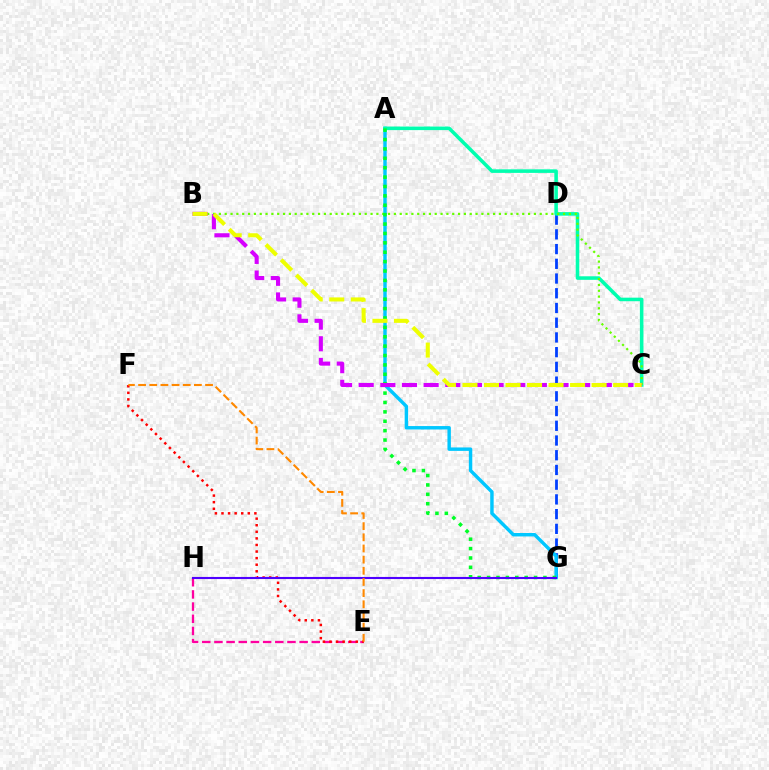{('D', 'G'): [{'color': '#003fff', 'line_style': 'dashed', 'thickness': 2.0}], ('A', 'G'): [{'color': '#00c7ff', 'line_style': 'solid', 'thickness': 2.47}, {'color': '#00ff27', 'line_style': 'dotted', 'thickness': 2.55}], ('A', 'C'): [{'color': '#00ffaf', 'line_style': 'solid', 'thickness': 2.56}], ('E', 'H'): [{'color': '#ff00a0', 'line_style': 'dashed', 'thickness': 1.65}], ('B', 'C'): [{'color': '#66ff00', 'line_style': 'dotted', 'thickness': 1.59}, {'color': '#d600ff', 'line_style': 'dashed', 'thickness': 2.94}, {'color': '#eeff00', 'line_style': 'dashed', 'thickness': 2.92}], ('E', 'F'): [{'color': '#ff0000', 'line_style': 'dotted', 'thickness': 1.79}, {'color': '#ff8800', 'line_style': 'dashed', 'thickness': 1.52}], ('G', 'H'): [{'color': '#4f00ff', 'line_style': 'solid', 'thickness': 1.52}]}